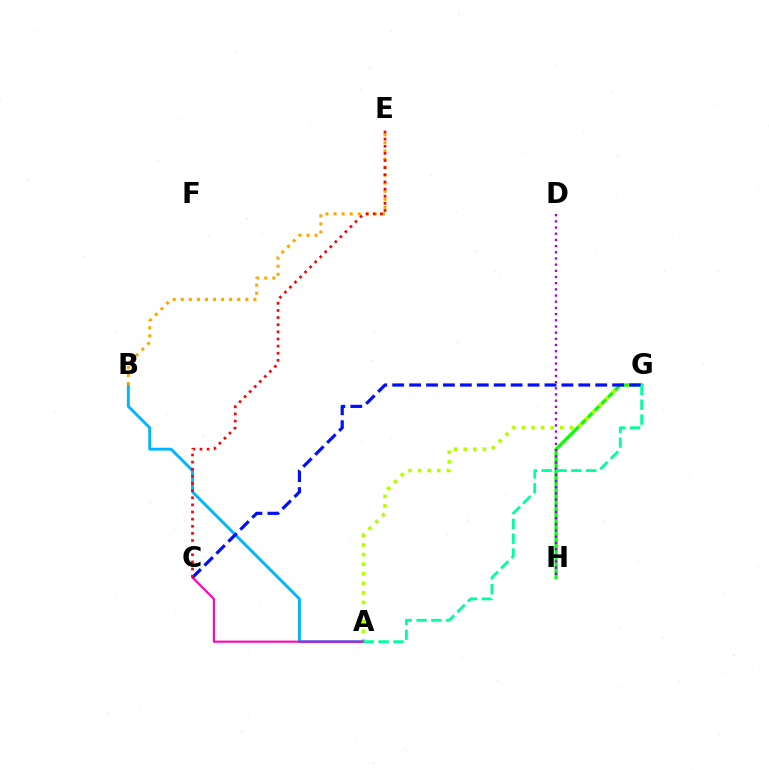{('G', 'H'): [{'color': '#08ff00', 'line_style': 'solid', 'thickness': 2.33}], ('A', 'G'): [{'color': '#b3ff00', 'line_style': 'dotted', 'thickness': 2.6}, {'color': '#00ff9d', 'line_style': 'dashed', 'thickness': 2.01}], ('A', 'B'): [{'color': '#00b5ff', 'line_style': 'solid', 'thickness': 2.07}], ('D', 'H'): [{'color': '#9b00ff', 'line_style': 'dotted', 'thickness': 1.68}], ('B', 'E'): [{'color': '#ffa500', 'line_style': 'dotted', 'thickness': 2.19}], ('A', 'C'): [{'color': '#ff00bd', 'line_style': 'solid', 'thickness': 1.51}], ('C', 'G'): [{'color': '#0010ff', 'line_style': 'dashed', 'thickness': 2.3}], ('C', 'E'): [{'color': '#ff0000', 'line_style': 'dotted', 'thickness': 1.94}]}